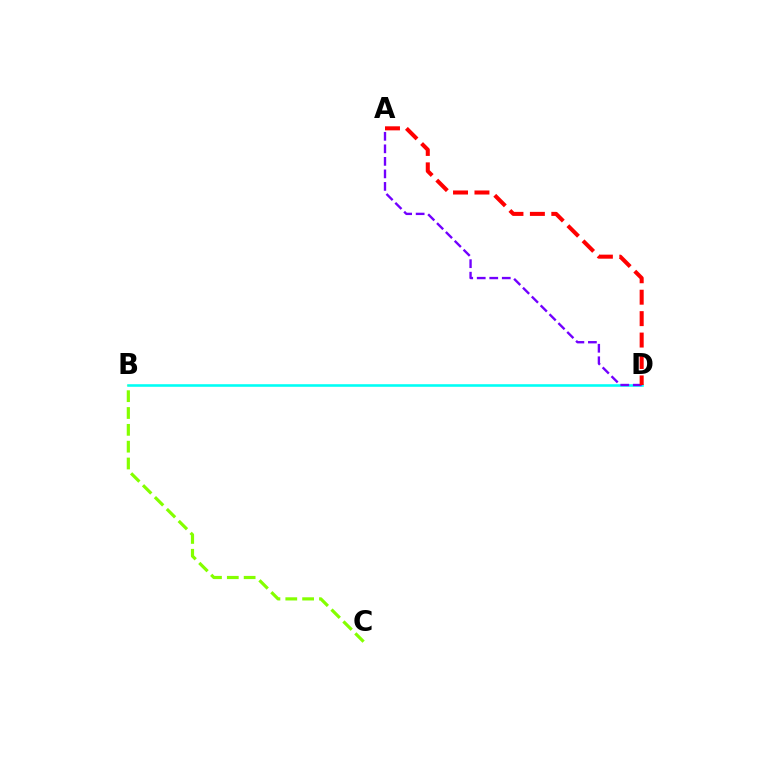{('B', 'D'): [{'color': '#00fff6', 'line_style': 'solid', 'thickness': 1.86}], ('A', 'D'): [{'color': '#7200ff', 'line_style': 'dashed', 'thickness': 1.7}, {'color': '#ff0000', 'line_style': 'dashed', 'thickness': 2.91}], ('B', 'C'): [{'color': '#84ff00', 'line_style': 'dashed', 'thickness': 2.29}]}